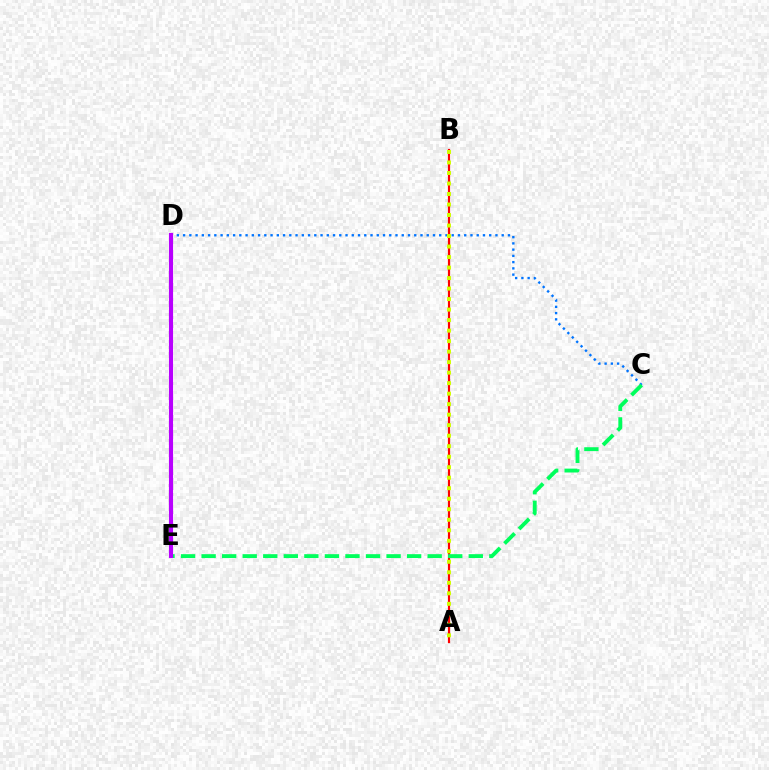{('A', 'B'): [{'color': '#ff0000', 'line_style': 'solid', 'thickness': 1.58}, {'color': '#d1ff00', 'line_style': 'dotted', 'thickness': 2.85}], ('C', 'D'): [{'color': '#0074ff', 'line_style': 'dotted', 'thickness': 1.7}], ('C', 'E'): [{'color': '#00ff5c', 'line_style': 'dashed', 'thickness': 2.79}], ('D', 'E'): [{'color': '#b900ff', 'line_style': 'solid', 'thickness': 2.97}]}